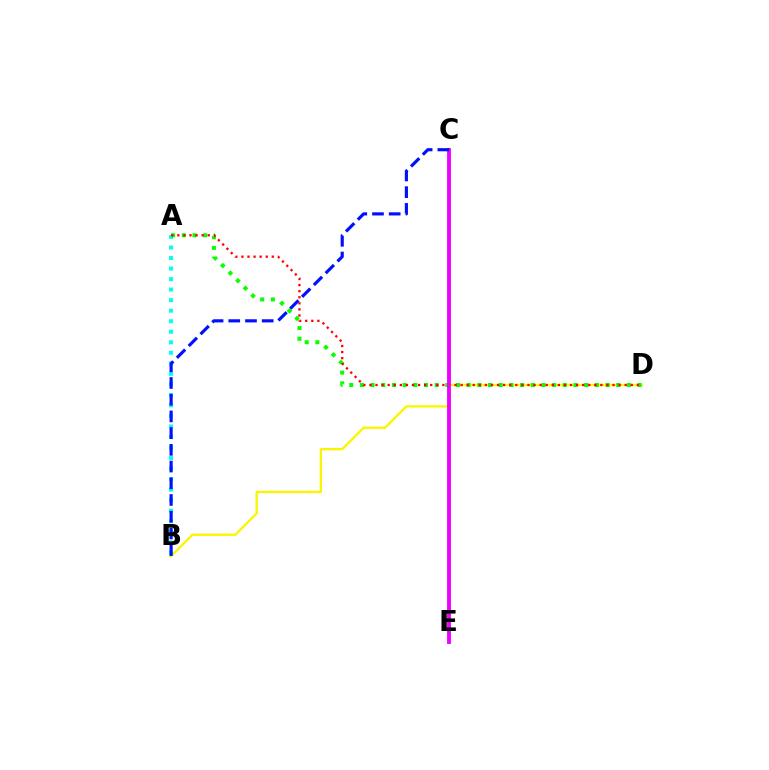{('B', 'D'): [{'color': '#fcf500', 'line_style': 'solid', 'thickness': 1.68}], ('A', 'B'): [{'color': '#00fff6', 'line_style': 'dotted', 'thickness': 2.86}], ('A', 'D'): [{'color': '#08ff00', 'line_style': 'dotted', 'thickness': 2.9}, {'color': '#ff0000', 'line_style': 'dotted', 'thickness': 1.65}], ('C', 'E'): [{'color': '#ee00ff', 'line_style': 'solid', 'thickness': 2.78}], ('B', 'C'): [{'color': '#0010ff', 'line_style': 'dashed', 'thickness': 2.27}]}